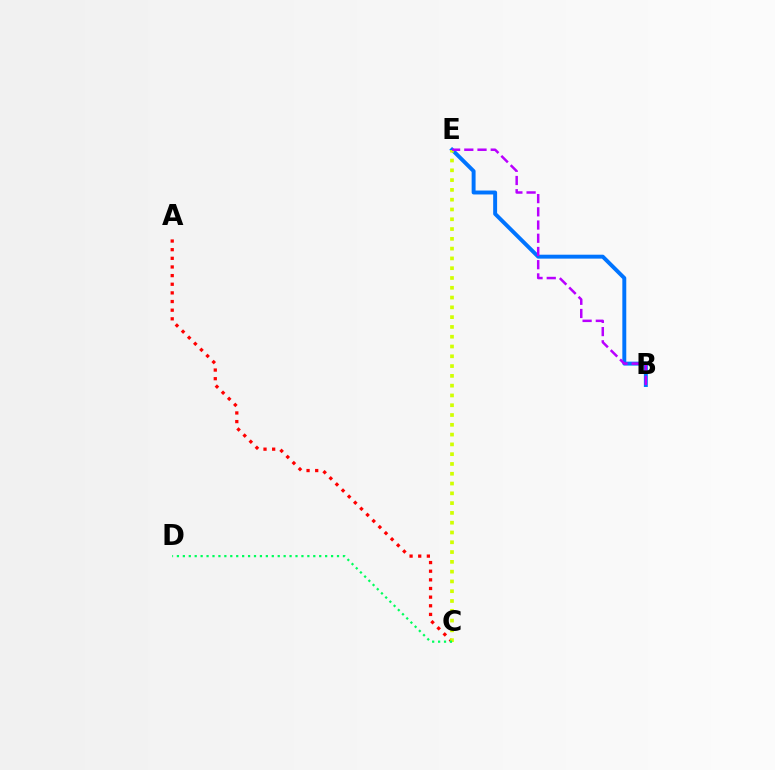{('B', 'E'): [{'color': '#0074ff', 'line_style': 'solid', 'thickness': 2.83}, {'color': '#b900ff', 'line_style': 'dashed', 'thickness': 1.8}], ('A', 'C'): [{'color': '#ff0000', 'line_style': 'dotted', 'thickness': 2.35}], ('C', 'E'): [{'color': '#d1ff00', 'line_style': 'dotted', 'thickness': 2.66}], ('C', 'D'): [{'color': '#00ff5c', 'line_style': 'dotted', 'thickness': 1.61}]}